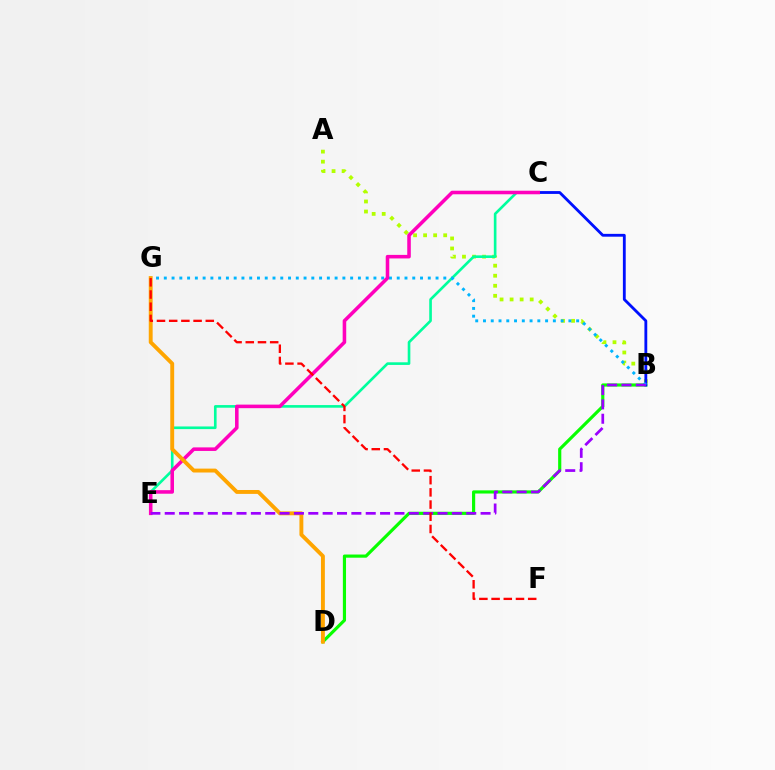{('A', 'B'): [{'color': '#b3ff00', 'line_style': 'dotted', 'thickness': 2.73}], ('B', 'D'): [{'color': '#08ff00', 'line_style': 'solid', 'thickness': 2.28}], ('C', 'E'): [{'color': '#00ff9d', 'line_style': 'solid', 'thickness': 1.9}, {'color': '#ff00bd', 'line_style': 'solid', 'thickness': 2.56}], ('B', 'C'): [{'color': '#0010ff', 'line_style': 'solid', 'thickness': 2.04}], ('B', 'G'): [{'color': '#00b5ff', 'line_style': 'dotted', 'thickness': 2.11}], ('D', 'G'): [{'color': '#ffa500', 'line_style': 'solid', 'thickness': 2.8}], ('B', 'E'): [{'color': '#9b00ff', 'line_style': 'dashed', 'thickness': 1.95}], ('F', 'G'): [{'color': '#ff0000', 'line_style': 'dashed', 'thickness': 1.66}]}